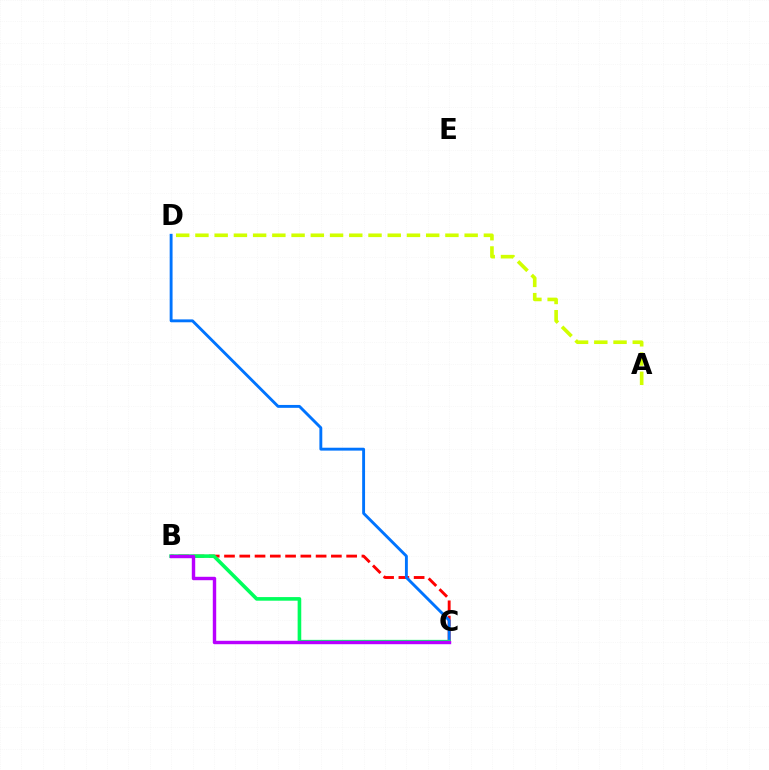{('B', 'C'): [{'color': '#ff0000', 'line_style': 'dashed', 'thickness': 2.07}, {'color': '#00ff5c', 'line_style': 'solid', 'thickness': 2.6}, {'color': '#b900ff', 'line_style': 'solid', 'thickness': 2.46}], ('A', 'D'): [{'color': '#d1ff00', 'line_style': 'dashed', 'thickness': 2.61}], ('C', 'D'): [{'color': '#0074ff', 'line_style': 'solid', 'thickness': 2.08}]}